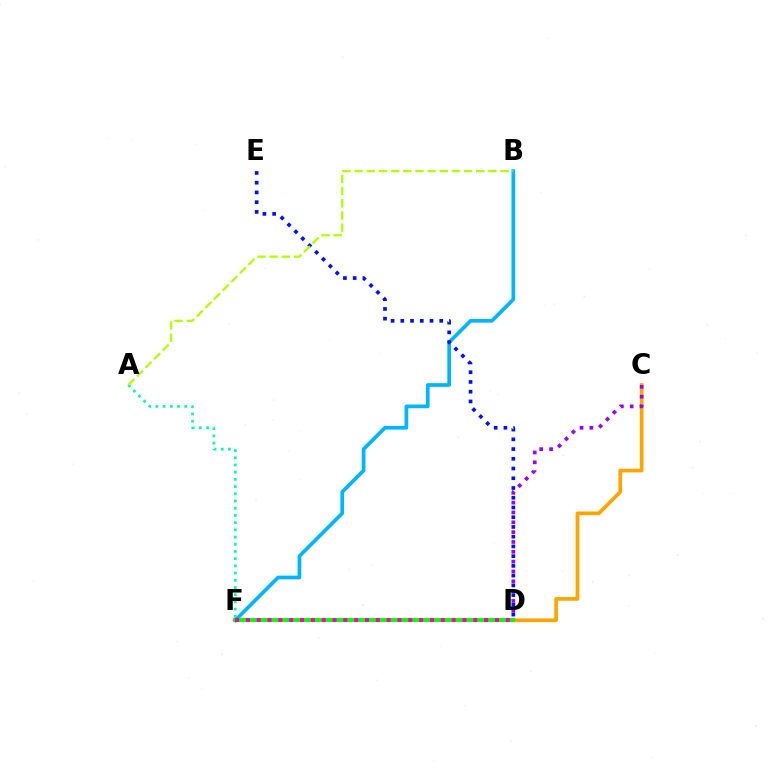{('B', 'F'): [{'color': '#00b5ff', 'line_style': 'solid', 'thickness': 2.66}], ('A', 'F'): [{'color': '#00ff9d', 'line_style': 'dotted', 'thickness': 1.96}], ('C', 'D'): [{'color': '#ffa500', 'line_style': 'solid', 'thickness': 2.69}, {'color': '#9b00ff', 'line_style': 'dotted', 'thickness': 2.67}], ('D', 'F'): [{'color': '#ff0000', 'line_style': 'solid', 'thickness': 1.6}, {'color': '#08ff00', 'line_style': 'solid', 'thickness': 2.78}, {'color': '#ff00bd', 'line_style': 'dotted', 'thickness': 2.94}], ('D', 'E'): [{'color': '#0010ff', 'line_style': 'dotted', 'thickness': 2.65}], ('A', 'B'): [{'color': '#b3ff00', 'line_style': 'dashed', 'thickness': 1.65}]}